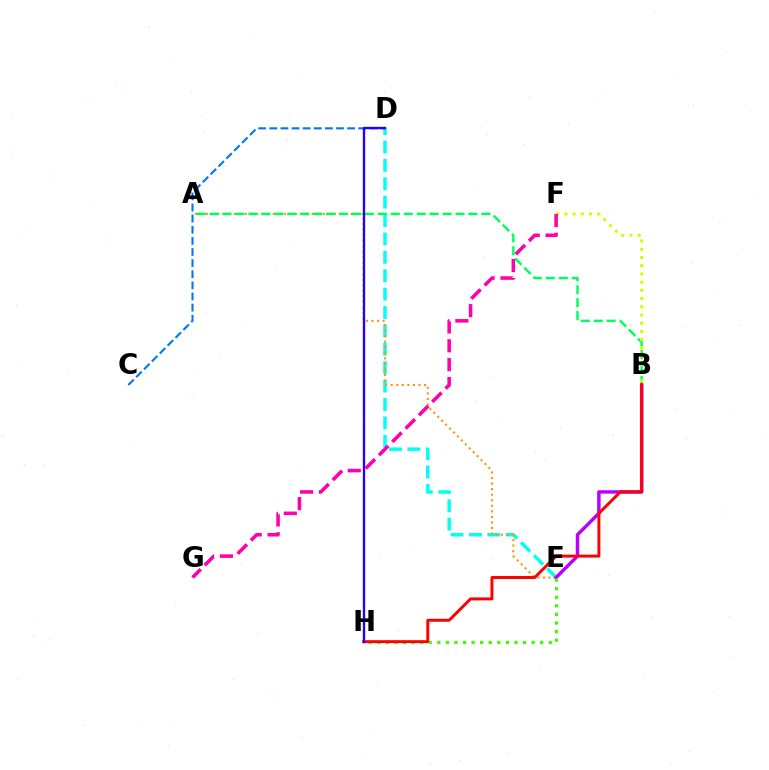{('D', 'E'): [{'color': '#00fff6', 'line_style': 'dashed', 'thickness': 2.5}], ('A', 'E'): [{'color': '#ff9400', 'line_style': 'dotted', 'thickness': 1.51}], ('A', 'B'): [{'color': '#00ff5c', 'line_style': 'dashed', 'thickness': 1.76}], ('C', 'D'): [{'color': '#0074ff', 'line_style': 'dashed', 'thickness': 1.51}], ('B', 'E'): [{'color': '#b900ff', 'line_style': 'solid', 'thickness': 2.47}], ('E', 'H'): [{'color': '#3dff00', 'line_style': 'dotted', 'thickness': 2.33}], ('B', 'H'): [{'color': '#ff0000', 'line_style': 'solid', 'thickness': 2.12}], ('B', 'F'): [{'color': '#d1ff00', 'line_style': 'dotted', 'thickness': 2.23}], ('F', 'G'): [{'color': '#ff00ac', 'line_style': 'dashed', 'thickness': 2.56}], ('D', 'H'): [{'color': '#2500ff', 'line_style': 'solid', 'thickness': 1.69}]}